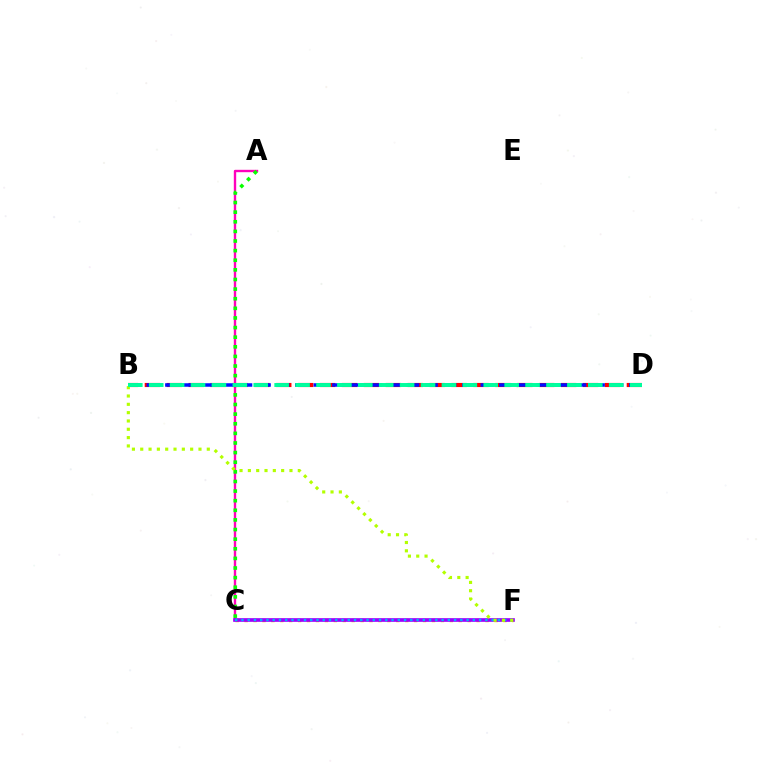{('A', 'C'): [{'color': '#ff00bd', 'line_style': 'solid', 'thickness': 1.71}, {'color': '#08ff00', 'line_style': 'dotted', 'thickness': 2.61}], ('C', 'F'): [{'color': '#ffa500', 'line_style': 'dotted', 'thickness': 2.42}, {'color': '#9b00ff', 'line_style': 'solid', 'thickness': 2.64}, {'color': '#00b5ff', 'line_style': 'dotted', 'thickness': 1.7}], ('B', 'D'): [{'color': '#ff0000', 'line_style': 'dashed', 'thickness': 2.98}, {'color': '#0010ff', 'line_style': 'dashed', 'thickness': 2.52}, {'color': '#00ff9d', 'line_style': 'dashed', 'thickness': 2.84}], ('B', 'F'): [{'color': '#b3ff00', 'line_style': 'dotted', 'thickness': 2.26}]}